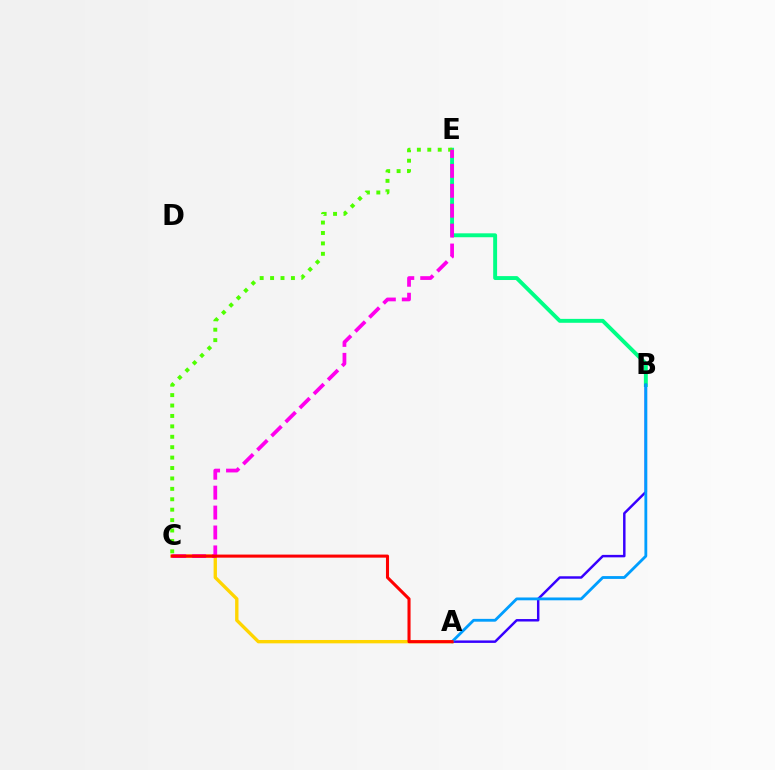{('B', 'E'): [{'color': '#00ff86', 'line_style': 'solid', 'thickness': 2.82}], ('A', 'C'): [{'color': '#ffd500', 'line_style': 'solid', 'thickness': 2.41}, {'color': '#ff0000', 'line_style': 'solid', 'thickness': 2.21}], ('C', 'E'): [{'color': '#4fff00', 'line_style': 'dotted', 'thickness': 2.83}, {'color': '#ff00ed', 'line_style': 'dashed', 'thickness': 2.71}], ('A', 'B'): [{'color': '#3700ff', 'line_style': 'solid', 'thickness': 1.77}, {'color': '#009eff', 'line_style': 'solid', 'thickness': 2.03}]}